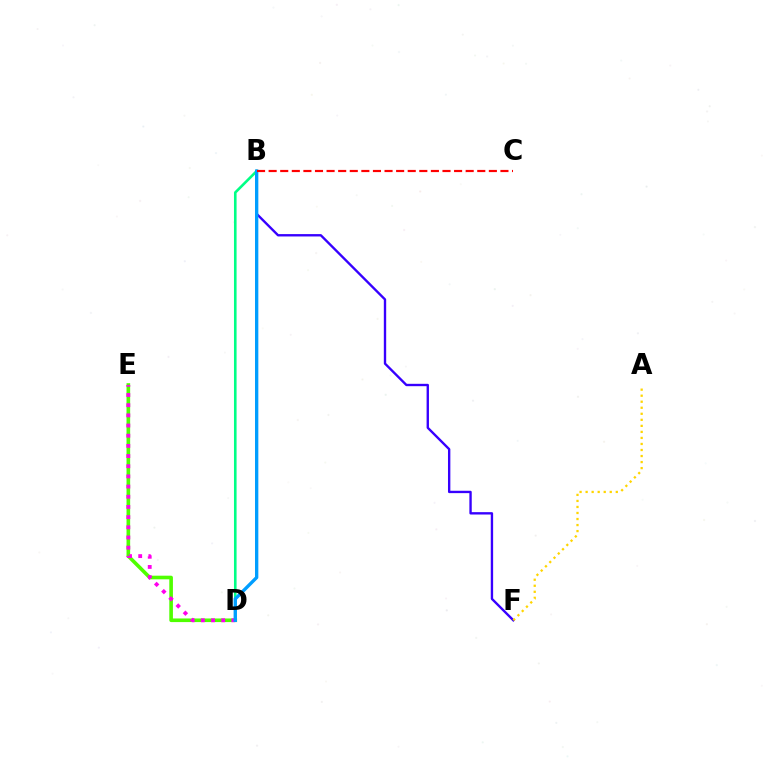{('B', 'F'): [{'color': '#3700ff', 'line_style': 'solid', 'thickness': 1.71}], ('D', 'E'): [{'color': '#4fff00', 'line_style': 'solid', 'thickness': 2.61}, {'color': '#ff00ed', 'line_style': 'dotted', 'thickness': 2.76}], ('B', 'D'): [{'color': '#00ff86', 'line_style': 'solid', 'thickness': 1.88}, {'color': '#009eff', 'line_style': 'solid', 'thickness': 2.41}], ('A', 'F'): [{'color': '#ffd500', 'line_style': 'dotted', 'thickness': 1.64}], ('B', 'C'): [{'color': '#ff0000', 'line_style': 'dashed', 'thickness': 1.57}]}